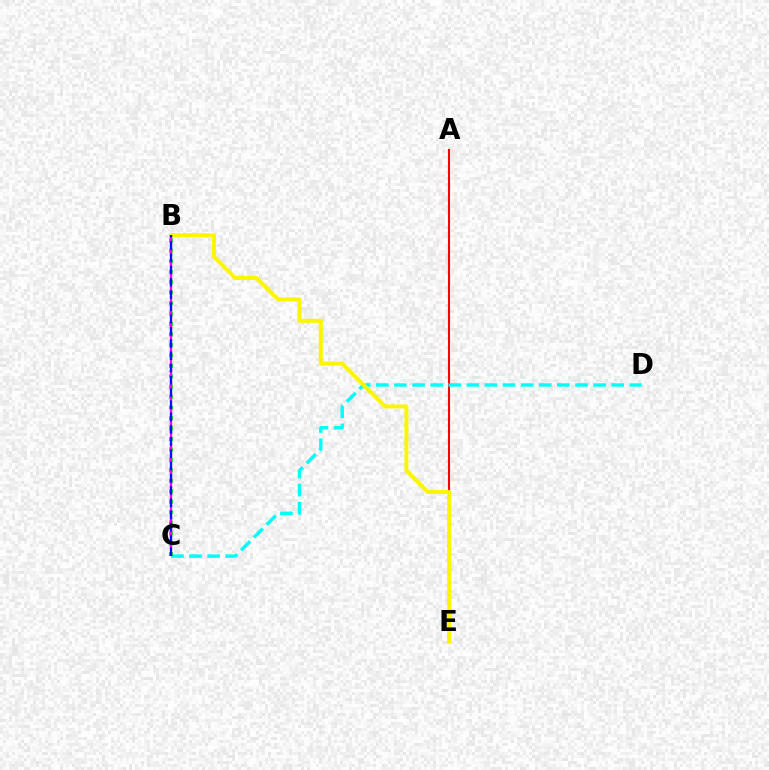{('A', 'E'): [{'color': '#ff0000', 'line_style': 'solid', 'thickness': 1.5}], ('C', 'D'): [{'color': '#00fff6', 'line_style': 'dashed', 'thickness': 2.46}], ('B', 'C'): [{'color': '#08ff00', 'line_style': 'dotted', 'thickness': 2.84}, {'color': '#ee00ff', 'line_style': 'dashed', 'thickness': 1.66}, {'color': '#0010ff', 'line_style': 'dashed', 'thickness': 1.66}], ('B', 'E'): [{'color': '#fcf500', 'line_style': 'solid', 'thickness': 2.9}]}